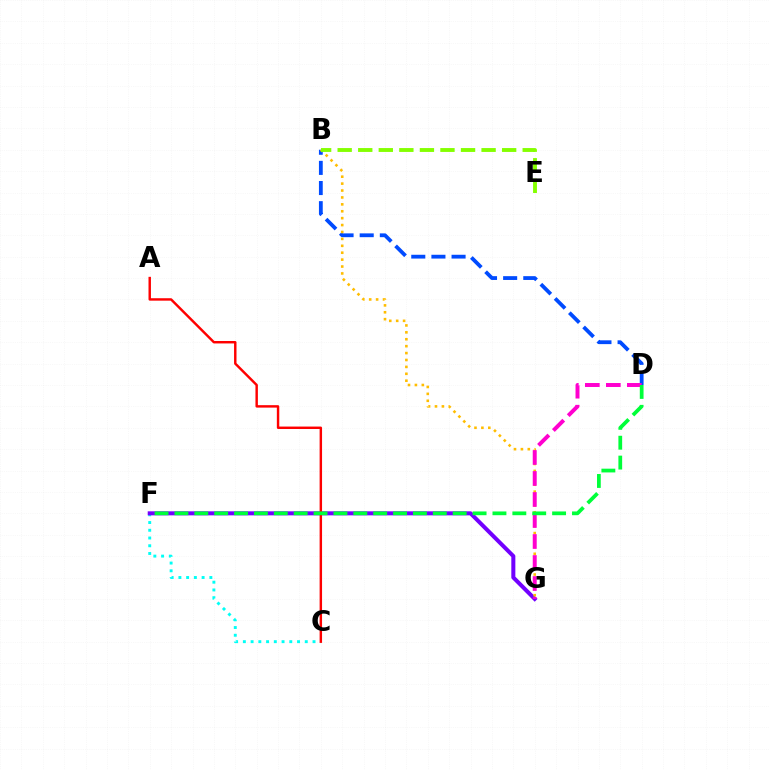{('B', 'D'): [{'color': '#004bff', 'line_style': 'dashed', 'thickness': 2.74}], ('C', 'F'): [{'color': '#00fff6', 'line_style': 'dotted', 'thickness': 2.1}], ('F', 'G'): [{'color': '#7200ff', 'line_style': 'solid', 'thickness': 2.9}], ('B', 'G'): [{'color': '#ffbd00', 'line_style': 'dotted', 'thickness': 1.88}], ('D', 'G'): [{'color': '#ff00cf', 'line_style': 'dashed', 'thickness': 2.85}], ('A', 'C'): [{'color': '#ff0000', 'line_style': 'solid', 'thickness': 1.76}], ('D', 'F'): [{'color': '#00ff39', 'line_style': 'dashed', 'thickness': 2.7}], ('B', 'E'): [{'color': '#84ff00', 'line_style': 'dashed', 'thickness': 2.79}]}